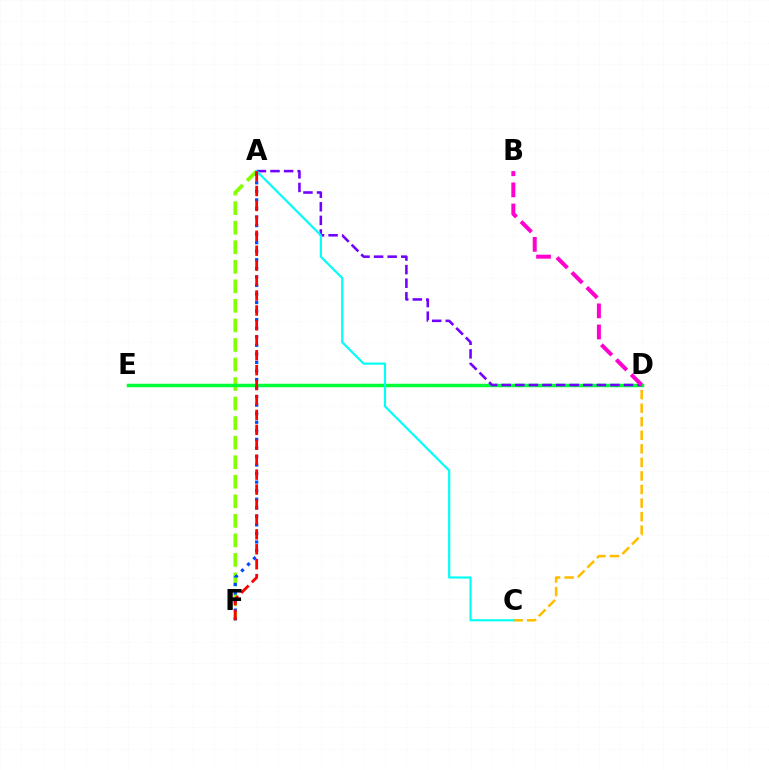{('A', 'F'): [{'color': '#84ff00', 'line_style': 'dashed', 'thickness': 2.65}, {'color': '#004bff', 'line_style': 'dotted', 'thickness': 2.32}, {'color': '#ff0000', 'line_style': 'dashed', 'thickness': 2.03}], ('C', 'D'): [{'color': '#ffbd00', 'line_style': 'dashed', 'thickness': 1.84}], ('D', 'E'): [{'color': '#00ff39', 'line_style': 'solid', 'thickness': 2.5}], ('A', 'D'): [{'color': '#7200ff', 'line_style': 'dashed', 'thickness': 1.85}], ('B', 'D'): [{'color': '#ff00cf', 'line_style': 'dashed', 'thickness': 2.87}], ('A', 'C'): [{'color': '#00fff6', 'line_style': 'solid', 'thickness': 1.57}]}